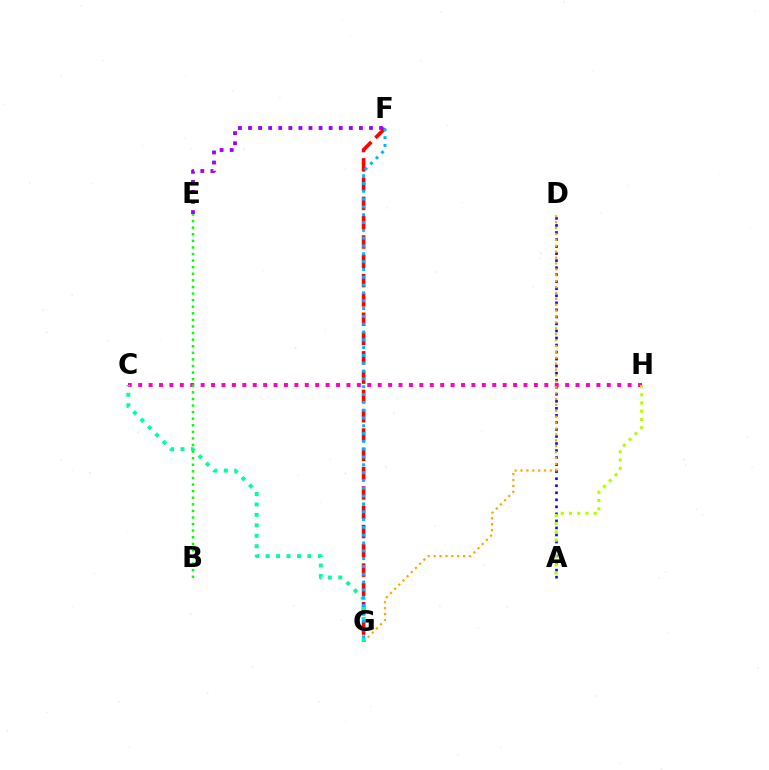{('F', 'G'): [{'color': '#ff0000', 'line_style': 'dashed', 'thickness': 2.62}, {'color': '#00b5ff', 'line_style': 'dotted', 'thickness': 2.12}], ('A', 'D'): [{'color': '#0010ff', 'line_style': 'dotted', 'thickness': 1.91}], ('E', 'F'): [{'color': '#9b00ff', 'line_style': 'dotted', 'thickness': 2.74}], ('C', 'H'): [{'color': '#ff00bd', 'line_style': 'dotted', 'thickness': 2.83}], ('D', 'G'): [{'color': '#ffa500', 'line_style': 'dotted', 'thickness': 1.6}], ('C', 'G'): [{'color': '#00ff9d', 'line_style': 'dotted', 'thickness': 2.84}], ('A', 'H'): [{'color': '#b3ff00', 'line_style': 'dotted', 'thickness': 2.24}], ('B', 'E'): [{'color': '#08ff00', 'line_style': 'dotted', 'thickness': 1.79}]}